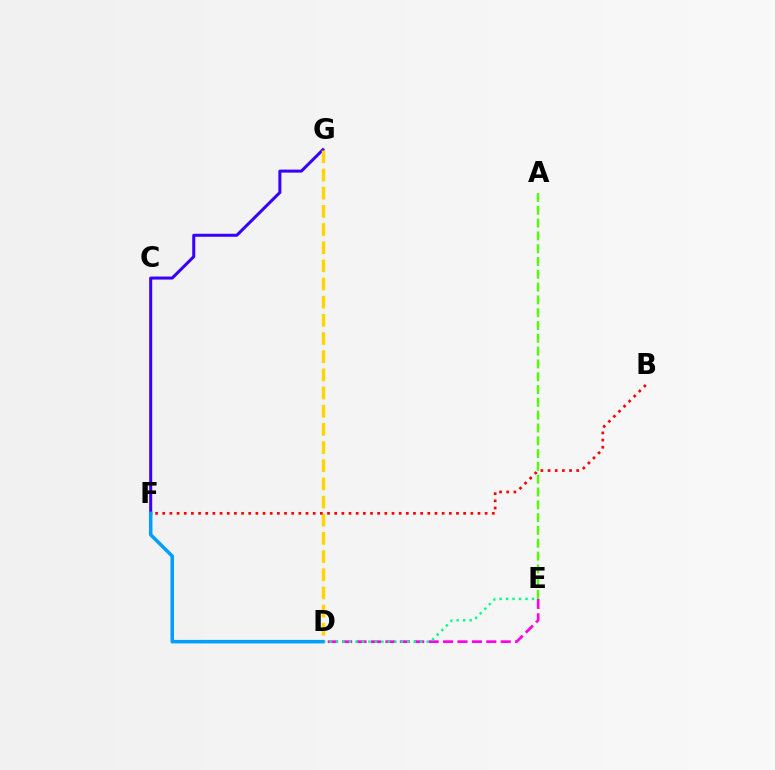{('F', 'G'): [{'color': '#3700ff', 'line_style': 'solid', 'thickness': 2.17}], ('D', 'E'): [{'color': '#ff00ed', 'line_style': 'dashed', 'thickness': 1.96}, {'color': '#00ff86', 'line_style': 'dotted', 'thickness': 1.76}], ('D', 'G'): [{'color': '#ffd500', 'line_style': 'dashed', 'thickness': 2.47}], ('D', 'F'): [{'color': '#009eff', 'line_style': 'solid', 'thickness': 2.53}], ('B', 'F'): [{'color': '#ff0000', 'line_style': 'dotted', 'thickness': 1.95}], ('A', 'E'): [{'color': '#4fff00', 'line_style': 'dashed', 'thickness': 1.74}]}